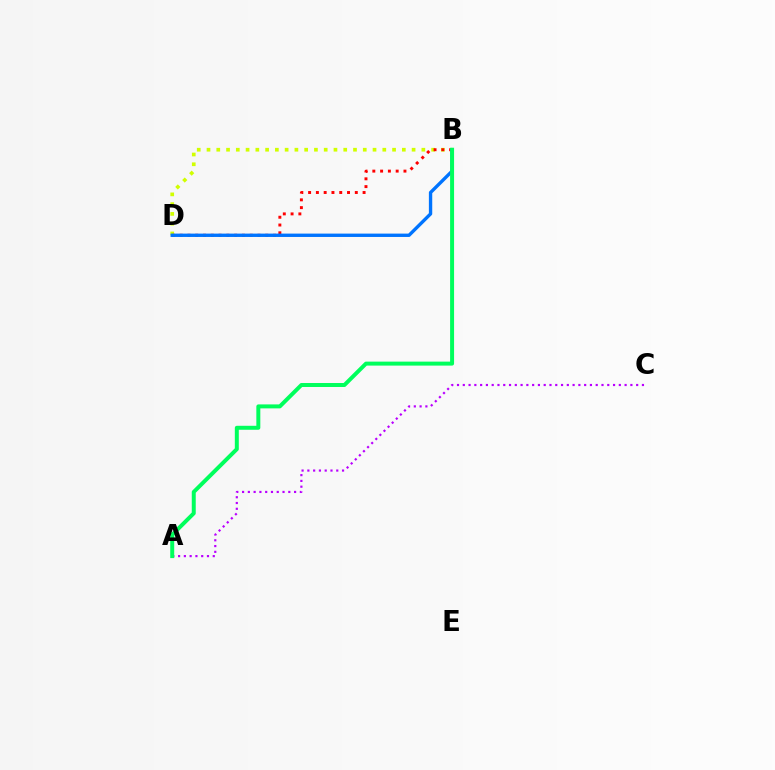{('B', 'D'): [{'color': '#d1ff00', 'line_style': 'dotted', 'thickness': 2.65}, {'color': '#ff0000', 'line_style': 'dotted', 'thickness': 2.11}, {'color': '#0074ff', 'line_style': 'solid', 'thickness': 2.42}], ('A', 'C'): [{'color': '#b900ff', 'line_style': 'dotted', 'thickness': 1.57}], ('A', 'B'): [{'color': '#00ff5c', 'line_style': 'solid', 'thickness': 2.86}]}